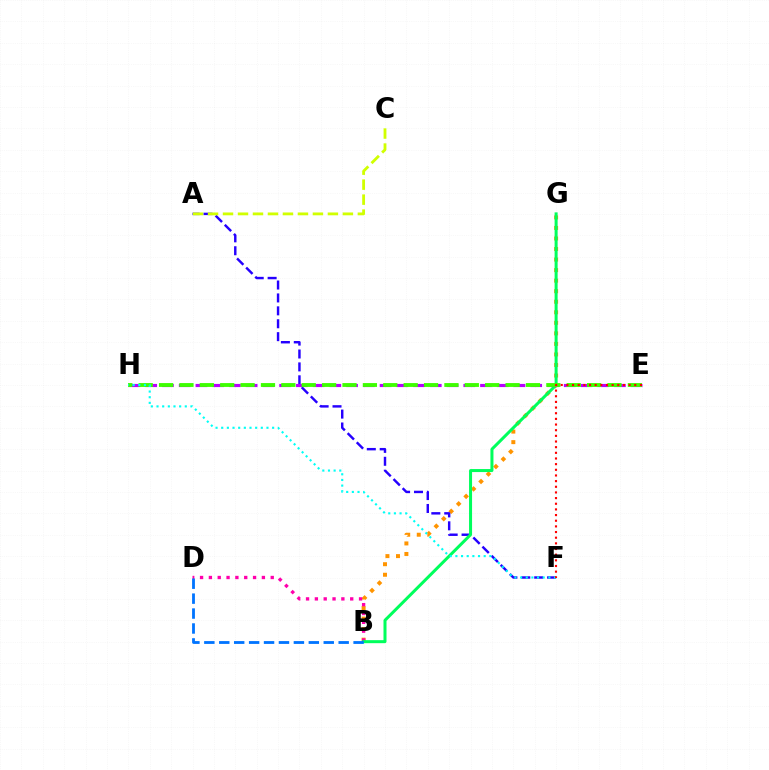{('B', 'G'): [{'color': '#ff9400', 'line_style': 'dotted', 'thickness': 2.86}, {'color': '#00ff5c', 'line_style': 'solid', 'thickness': 2.17}], ('B', 'D'): [{'color': '#ff00ac', 'line_style': 'dotted', 'thickness': 2.4}, {'color': '#0074ff', 'line_style': 'dashed', 'thickness': 2.03}], ('A', 'F'): [{'color': '#2500ff', 'line_style': 'dashed', 'thickness': 1.75}], ('E', 'H'): [{'color': '#b900ff', 'line_style': 'dashed', 'thickness': 2.27}, {'color': '#3dff00', 'line_style': 'dashed', 'thickness': 2.77}], ('A', 'C'): [{'color': '#d1ff00', 'line_style': 'dashed', 'thickness': 2.04}], ('F', 'H'): [{'color': '#00fff6', 'line_style': 'dotted', 'thickness': 1.54}], ('E', 'F'): [{'color': '#ff0000', 'line_style': 'dotted', 'thickness': 1.54}]}